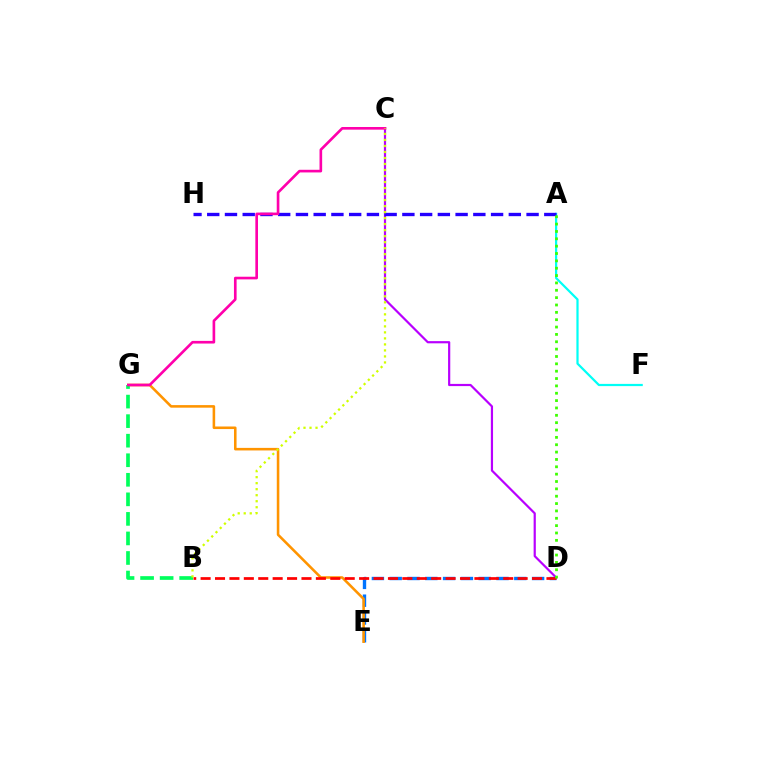{('D', 'E'): [{'color': '#0074ff', 'line_style': 'dashed', 'thickness': 2.42}], ('E', 'G'): [{'color': '#ff9400', 'line_style': 'solid', 'thickness': 1.85}], ('C', 'D'): [{'color': '#b900ff', 'line_style': 'solid', 'thickness': 1.58}], ('A', 'F'): [{'color': '#00fff6', 'line_style': 'solid', 'thickness': 1.6}], ('B', 'D'): [{'color': '#ff0000', 'line_style': 'dashed', 'thickness': 1.96}], ('A', 'H'): [{'color': '#2500ff', 'line_style': 'dashed', 'thickness': 2.41}], ('B', 'G'): [{'color': '#00ff5c', 'line_style': 'dashed', 'thickness': 2.66}], ('C', 'G'): [{'color': '#ff00ac', 'line_style': 'solid', 'thickness': 1.91}], ('B', 'C'): [{'color': '#d1ff00', 'line_style': 'dotted', 'thickness': 1.63}], ('A', 'D'): [{'color': '#3dff00', 'line_style': 'dotted', 'thickness': 2.0}]}